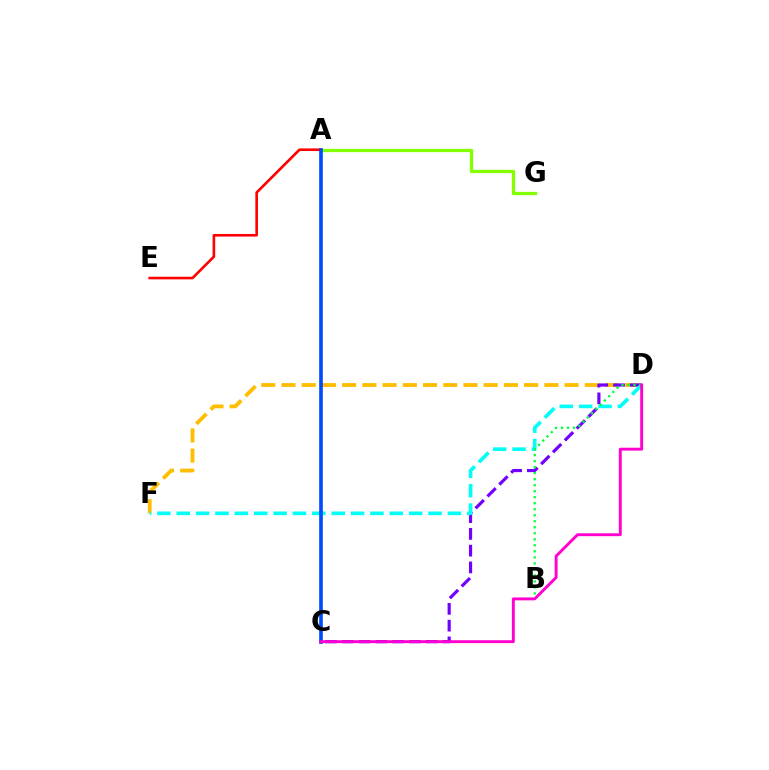{('D', 'F'): [{'color': '#ffbd00', 'line_style': 'dashed', 'thickness': 2.75}, {'color': '#00fff6', 'line_style': 'dashed', 'thickness': 2.63}], ('C', 'D'): [{'color': '#7200ff', 'line_style': 'dashed', 'thickness': 2.28}, {'color': '#ff00cf', 'line_style': 'solid', 'thickness': 2.09}], ('A', 'G'): [{'color': '#84ff00', 'line_style': 'solid', 'thickness': 2.36}], ('A', 'E'): [{'color': '#ff0000', 'line_style': 'solid', 'thickness': 1.89}], ('A', 'C'): [{'color': '#004bff', 'line_style': 'solid', 'thickness': 2.62}], ('B', 'D'): [{'color': '#00ff39', 'line_style': 'dotted', 'thickness': 1.63}]}